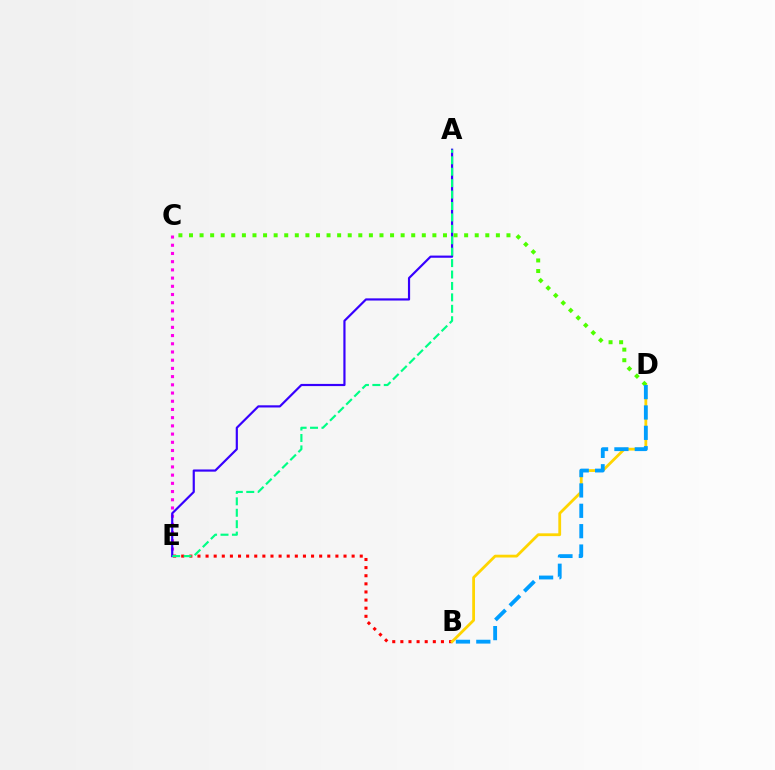{('B', 'E'): [{'color': '#ff0000', 'line_style': 'dotted', 'thickness': 2.2}], ('C', 'E'): [{'color': '#ff00ed', 'line_style': 'dotted', 'thickness': 2.23}], ('B', 'D'): [{'color': '#ffd500', 'line_style': 'solid', 'thickness': 2.01}, {'color': '#009eff', 'line_style': 'dashed', 'thickness': 2.77}], ('C', 'D'): [{'color': '#4fff00', 'line_style': 'dotted', 'thickness': 2.88}], ('A', 'E'): [{'color': '#3700ff', 'line_style': 'solid', 'thickness': 1.57}, {'color': '#00ff86', 'line_style': 'dashed', 'thickness': 1.55}]}